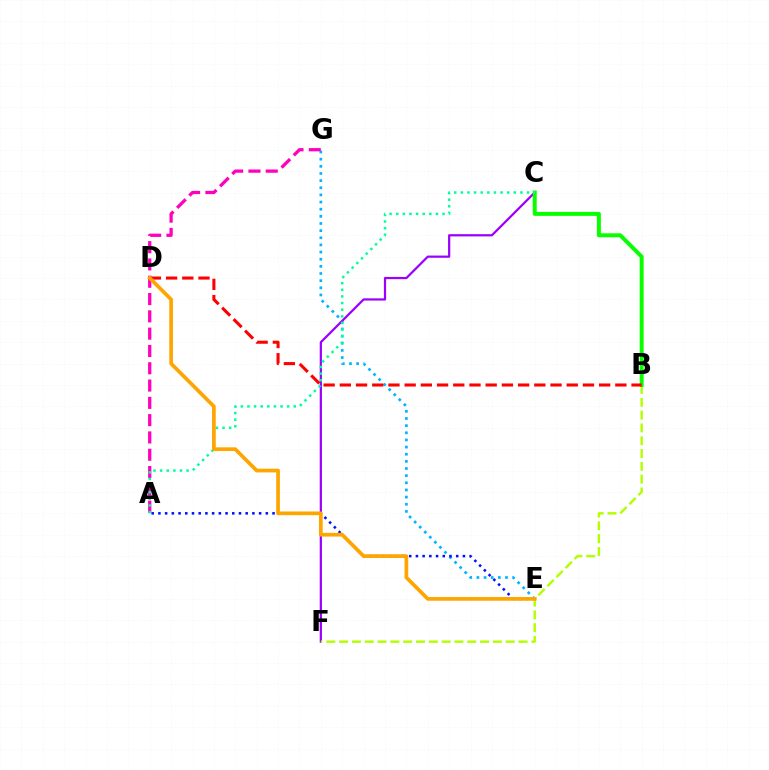{('E', 'G'): [{'color': '#00b5ff', 'line_style': 'dotted', 'thickness': 1.94}], ('A', 'G'): [{'color': '#ff00bd', 'line_style': 'dashed', 'thickness': 2.35}], ('C', 'F'): [{'color': '#9b00ff', 'line_style': 'solid', 'thickness': 1.6}], ('A', 'E'): [{'color': '#0010ff', 'line_style': 'dotted', 'thickness': 1.82}], ('B', 'F'): [{'color': '#b3ff00', 'line_style': 'dashed', 'thickness': 1.74}], ('B', 'C'): [{'color': '#08ff00', 'line_style': 'solid', 'thickness': 2.86}], ('A', 'C'): [{'color': '#00ff9d', 'line_style': 'dotted', 'thickness': 1.8}], ('B', 'D'): [{'color': '#ff0000', 'line_style': 'dashed', 'thickness': 2.2}], ('D', 'E'): [{'color': '#ffa500', 'line_style': 'solid', 'thickness': 2.67}]}